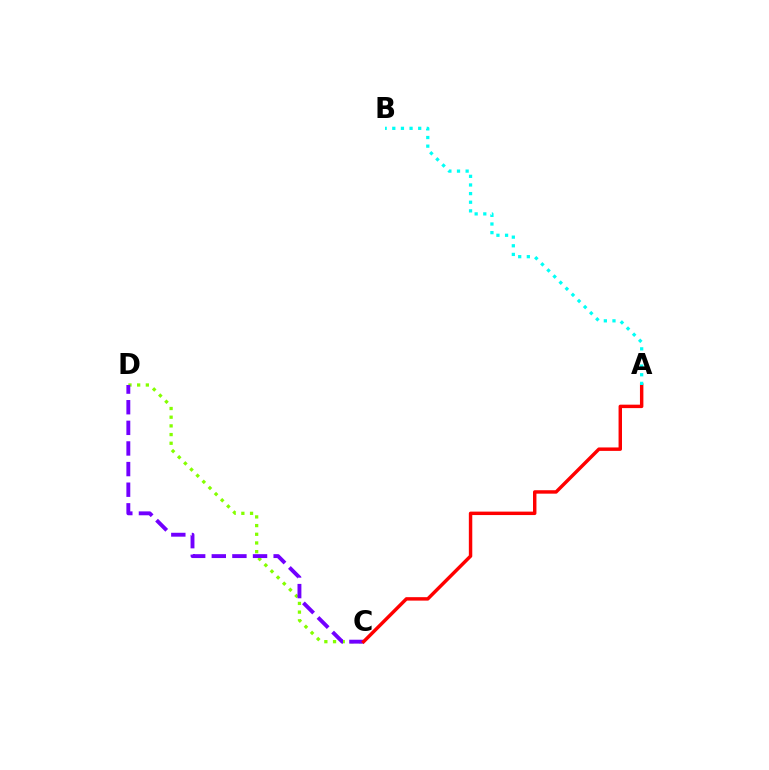{('C', 'D'): [{'color': '#84ff00', 'line_style': 'dotted', 'thickness': 2.36}, {'color': '#7200ff', 'line_style': 'dashed', 'thickness': 2.8}], ('A', 'C'): [{'color': '#ff0000', 'line_style': 'solid', 'thickness': 2.48}], ('A', 'B'): [{'color': '#00fff6', 'line_style': 'dotted', 'thickness': 2.35}]}